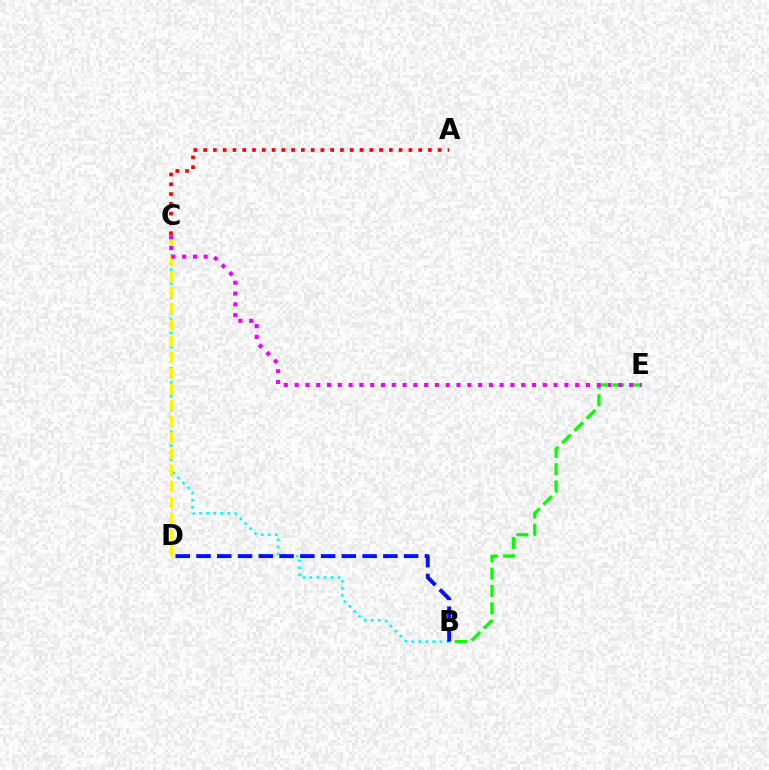{('B', 'C'): [{'color': '#00fff6', 'line_style': 'dotted', 'thickness': 1.91}], ('A', 'C'): [{'color': '#ff0000', 'line_style': 'dotted', 'thickness': 2.66}], ('C', 'D'): [{'color': '#fcf500', 'line_style': 'dashed', 'thickness': 2.19}], ('B', 'E'): [{'color': '#08ff00', 'line_style': 'dashed', 'thickness': 2.36}], ('C', 'E'): [{'color': '#ee00ff', 'line_style': 'dotted', 'thickness': 2.93}], ('B', 'D'): [{'color': '#0010ff', 'line_style': 'dashed', 'thickness': 2.82}]}